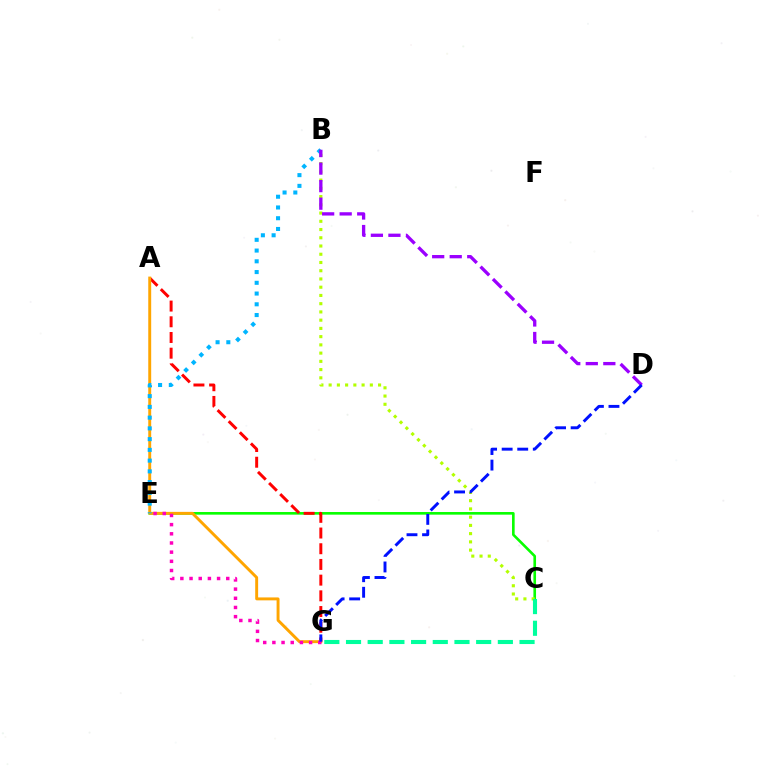{('C', 'E'): [{'color': '#08ff00', 'line_style': 'solid', 'thickness': 1.89}], ('A', 'G'): [{'color': '#ff0000', 'line_style': 'dashed', 'thickness': 2.13}, {'color': '#ffa500', 'line_style': 'solid', 'thickness': 2.11}], ('E', 'G'): [{'color': '#ff00bd', 'line_style': 'dotted', 'thickness': 2.49}], ('B', 'C'): [{'color': '#b3ff00', 'line_style': 'dotted', 'thickness': 2.24}], ('C', 'G'): [{'color': '#00ff9d', 'line_style': 'dashed', 'thickness': 2.95}], ('B', 'E'): [{'color': '#00b5ff', 'line_style': 'dotted', 'thickness': 2.92}], ('B', 'D'): [{'color': '#9b00ff', 'line_style': 'dashed', 'thickness': 2.38}], ('D', 'G'): [{'color': '#0010ff', 'line_style': 'dashed', 'thickness': 2.11}]}